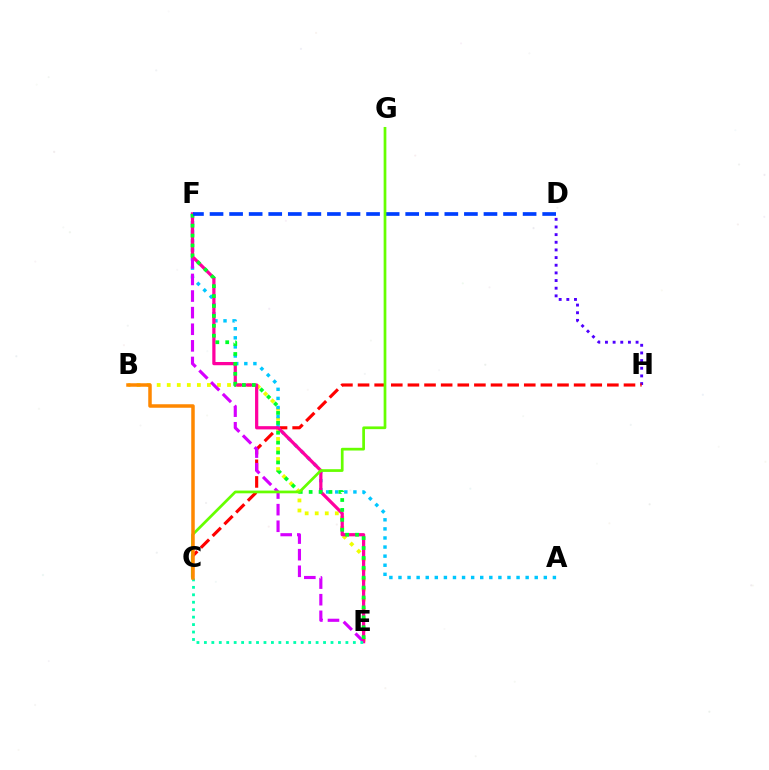{('D', 'H'): [{'color': '#4f00ff', 'line_style': 'dotted', 'thickness': 2.08}], ('C', 'H'): [{'color': '#ff0000', 'line_style': 'dashed', 'thickness': 2.26}], ('B', 'E'): [{'color': '#eeff00', 'line_style': 'dotted', 'thickness': 2.73}], ('A', 'F'): [{'color': '#00c7ff', 'line_style': 'dotted', 'thickness': 2.47}], ('E', 'F'): [{'color': '#d600ff', 'line_style': 'dashed', 'thickness': 2.26}, {'color': '#ff00a0', 'line_style': 'solid', 'thickness': 2.33}, {'color': '#00ff27', 'line_style': 'dotted', 'thickness': 2.69}], ('C', 'E'): [{'color': '#00ffaf', 'line_style': 'dotted', 'thickness': 2.02}], ('D', 'F'): [{'color': '#003fff', 'line_style': 'dashed', 'thickness': 2.66}], ('C', 'G'): [{'color': '#66ff00', 'line_style': 'solid', 'thickness': 1.96}], ('B', 'C'): [{'color': '#ff8800', 'line_style': 'solid', 'thickness': 2.52}]}